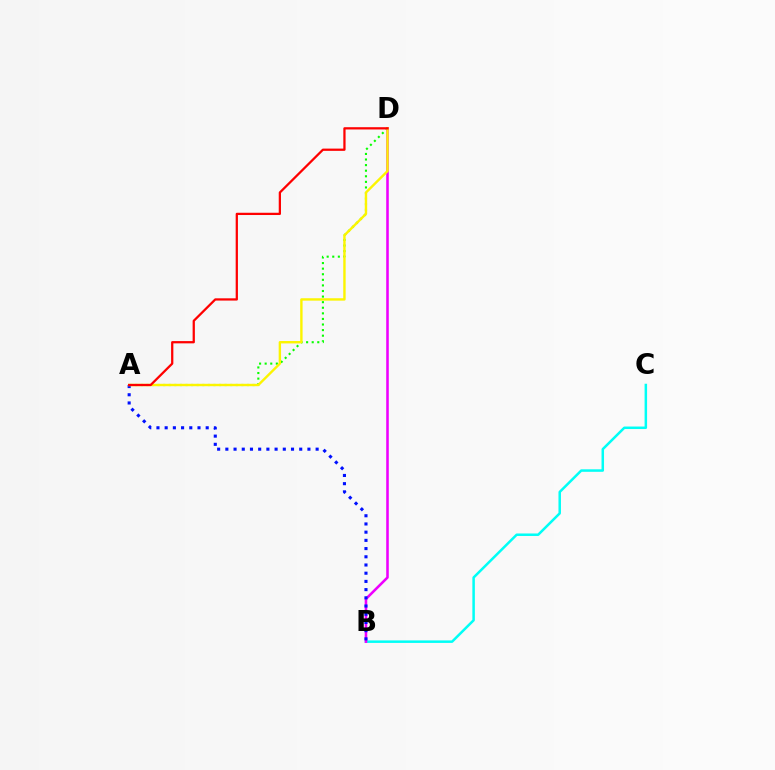{('B', 'C'): [{'color': '#00fff6', 'line_style': 'solid', 'thickness': 1.8}], ('A', 'D'): [{'color': '#08ff00', 'line_style': 'dotted', 'thickness': 1.52}, {'color': '#fcf500', 'line_style': 'solid', 'thickness': 1.73}, {'color': '#ff0000', 'line_style': 'solid', 'thickness': 1.63}], ('B', 'D'): [{'color': '#ee00ff', 'line_style': 'solid', 'thickness': 1.85}], ('A', 'B'): [{'color': '#0010ff', 'line_style': 'dotted', 'thickness': 2.23}]}